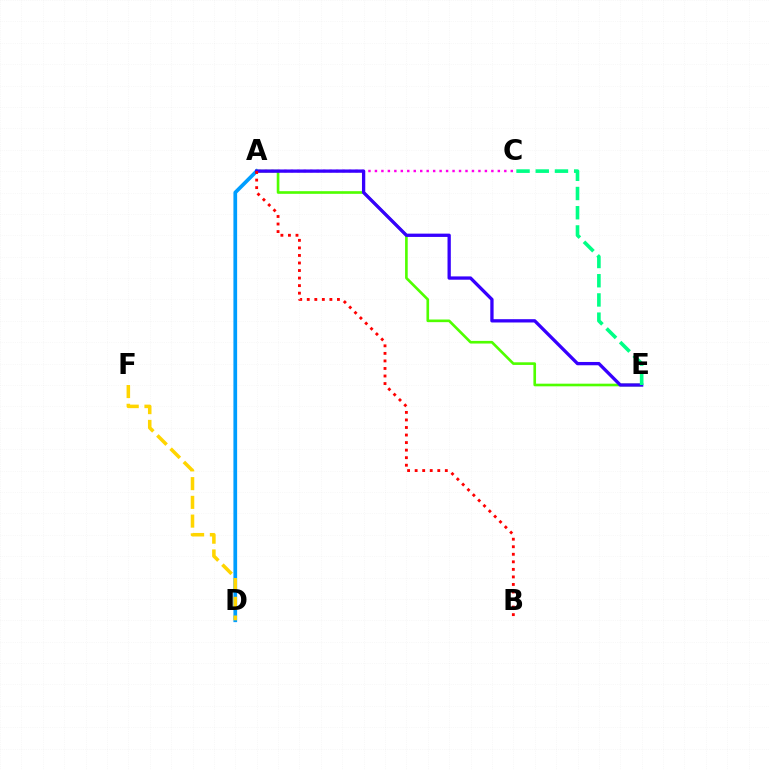{('A', 'D'): [{'color': '#009eff', 'line_style': 'solid', 'thickness': 2.67}], ('A', 'E'): [{'color': '#4fff00', 'line_style': 'solid', 'thickness': 1.9}, {'color': '#3700ff', 'line_style': 'solid', 'thickness': 2.38}], ('A', 'C'): [{'color': '#ff00ed', 'line_style': 'dotted', 'thickness': 1.76}], ('D', 'F'): [{'color': '#ffd500', 'line_style': 'dashed', 'thickness': 2.55}], ('C', 'E'): [{'color': '#00ff86', 'line_style': 'dashed', 'thickness': 2.61}], ('A', 'B'): [{'color': '#ff0000', 'line_style': 'dotted', 'thickness': 2.05}]}